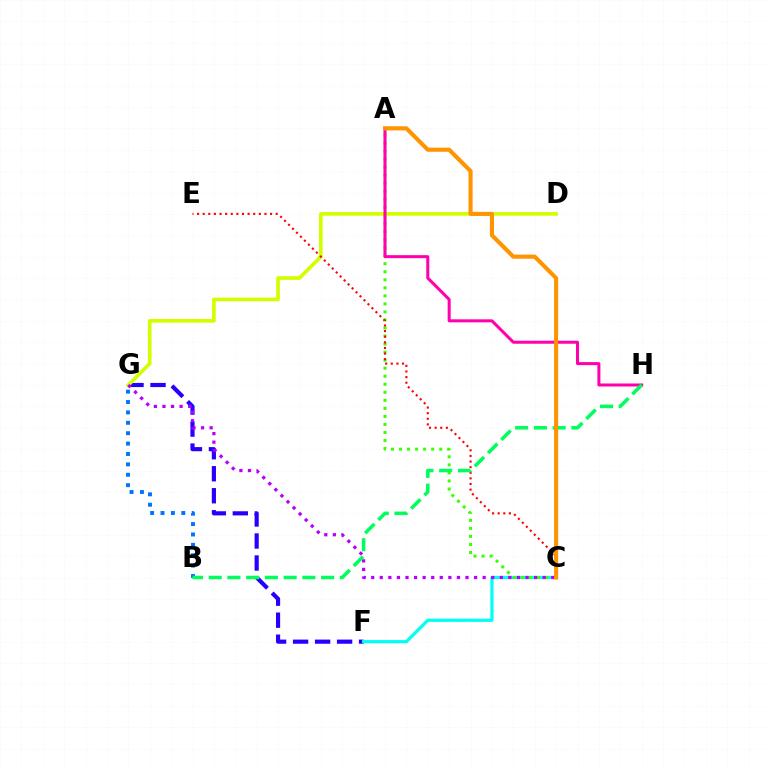{('F', 'G'): [{'color': '#2500ff', 'line_style': 'dashed', 'thickness': 2.99}], ('B', 'G'): [{'color': '#0074ff', 'line_style': 'dotted', 'thickness': 2.82}], ('C', 'F'): [{'color': '#00fff6', 'line_style': 'solid', 'thickness': 2.31}], ('A', 'C'): [{'color': '#3dff00', 'line_style': 'dotted', 'thickness': 2.18}, {'color': '#ff9400', 'line_style': 'solid', 'thickness': 2.96}], ('D', 'G'): [{'color': '#d1ff00', 'line_style': 'solid', 'thickness': 2.64}], ('C', 'E'): [{'color': '#ff0000', 'line_style': 'dotted', 'thickness': 1.53}], ('A', 'H'): [{'color': '#ff00ac', 'line_style': 'solid', 'thickness': 2.18}], ('C', 'G'): [{'color': '#b900ff', 'line_style': 'dotted', 'thickness': 2.33}], ('B', 'H'): [{'color': '#00ff5c', 'line_style': 'dashed', 'thickness': 2.55}]}